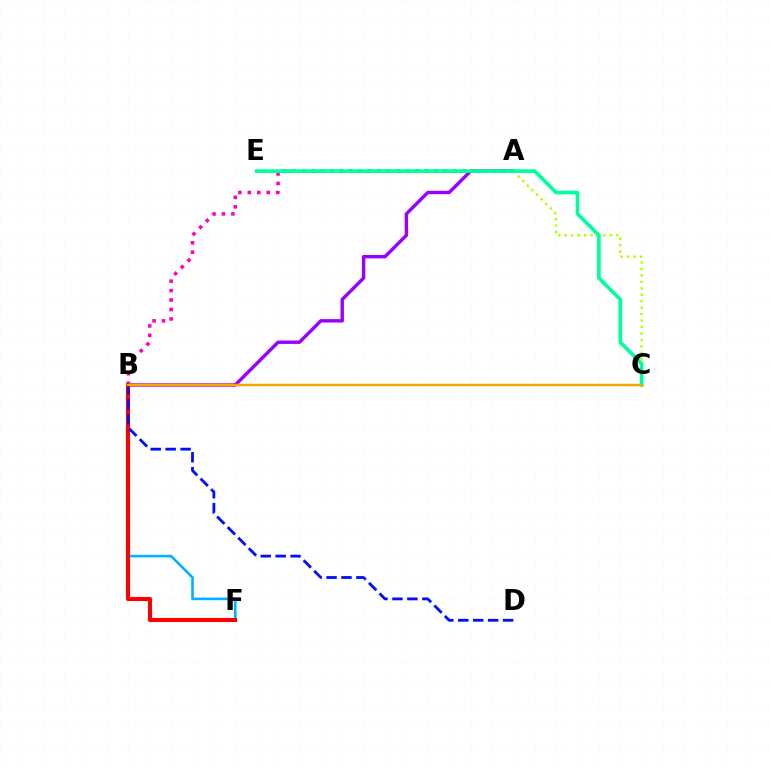{('A', 'E'): [{'color': '#08ff00', 'line_style': 'dotted', 'thickness': 2.32}], ('A', 'B'): [{'color': '#9b00ff', 'line_style': 'solid', 'thickness': 2.45}, {'color': '#ff00bd', 'line_style': 'dotted', 'thickness': 2.57}], ('A', 'C'): [{'color': '#b3ff00', 'line_style': 'dotted', 'thickness': 1.75}], ('C', 'E'): [{'color': '#00ff9d', 'line_style': 'solid', 'thickness': 2.63}], ('B', 'F'): [{'color': '#00b5ff', 'line_style': 'solid', 'thickness': 1.89}, {'color': '#ff0000', 'line_style': 'solid', 'thickness': 2.96}], ('B', 'D'): [{'color': '#0010ff', 'line_style': 'dashed', 'thickness': 2.03}], ('B', 'C'): [{'color': '#ffa500', 'line_style': 'solid', 'thickness': 1.78}]}